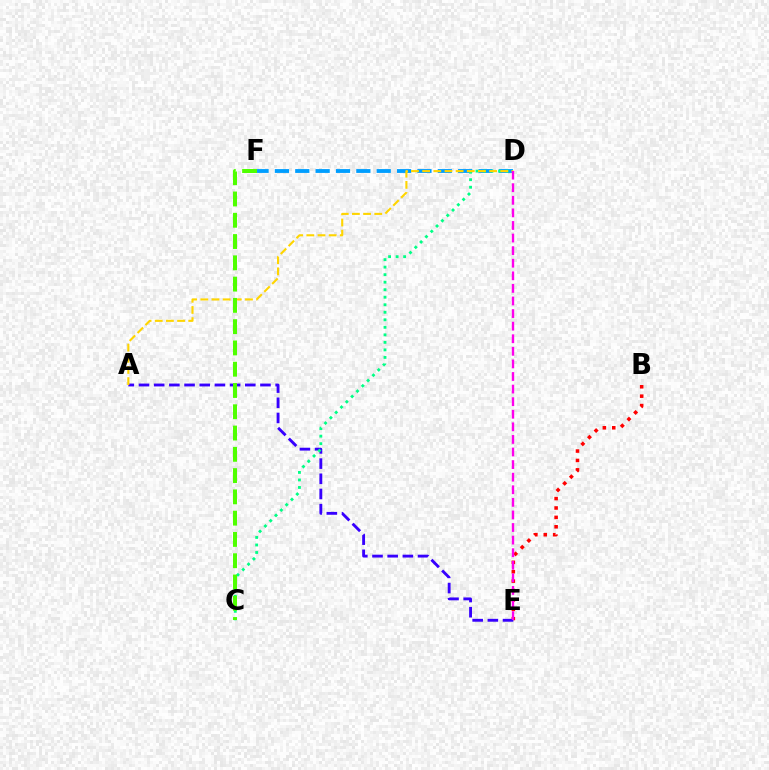{('B', 'E'): [{'color': '#ff0000', 'line_style': 'dotted', 'thickness': 2.55}], ('A', 'E'): [{'color': '#3700ff', 'line_style': 'dashed', 'thickness': 2.06}], ('D', 'F'): [{'color': '#009eff', 'line_style': 'dashed', 'thickness': 2.77}], ('C', 'D'): [{'color': '#00ff86', 'line_style': 'dotted', 'thickness': 2.04}], ('A', 'D'): [{'color': '#ffd500', 'line_style': 'dashed', 'thickness': 1.52}], ('C', 'F'): [{'color': '#4fff00', 'line_style': 'dashed', 'thickness': 2.89}], ('D', 'E'): [{'color': '#ff00ed', 'line_style': 'dashed', 'thickness': 1.71}]}